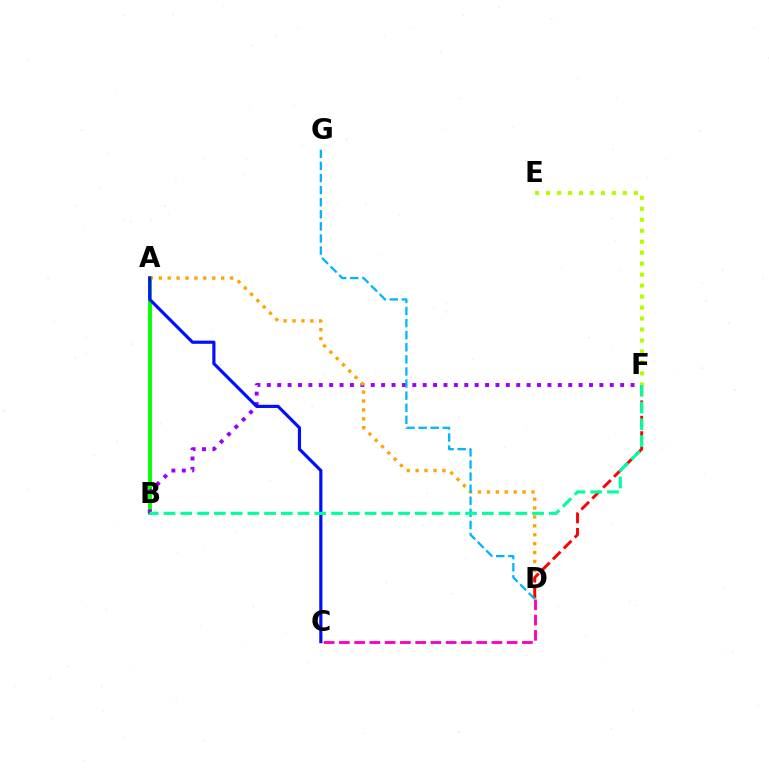{('A', 'B'): [{'color': '#08ff00', 'line_style': 'solid', 'thickness': 2.82}], ('B', 'F'): [{'color': '#9b00ff', 'line_style': 'dotted', 'thickness': 2.82}, {'color': '#00ff9d', 'line_style': 'dashed', 'thickness': 2.28}], ('A', 'D'): [{'color': '#ffa500', 'line_style': 'dotted', 'thickness': 2.42}], ('D', 'F'): [{'color': '#ff0000', 'line_style': 'dashed', 'thickness': 2.09}], ('C', 'D'): [{'color': '#ff00bd', 'line_style': 'dashed', 'thickness': 2.07}], ('A', 'C'): [{'color': '#0010ff', 'line_style': 'solid', 'thickness': 2.28}], ('D', 'G'): [{'color': '#00b5ff', 'line_style': 'dashed', 'thickness': 1.64}], ('E', 'F'): [{'color': '#b3ff00', 'line_style': 'dotted', 'thickness': 2.98}]}